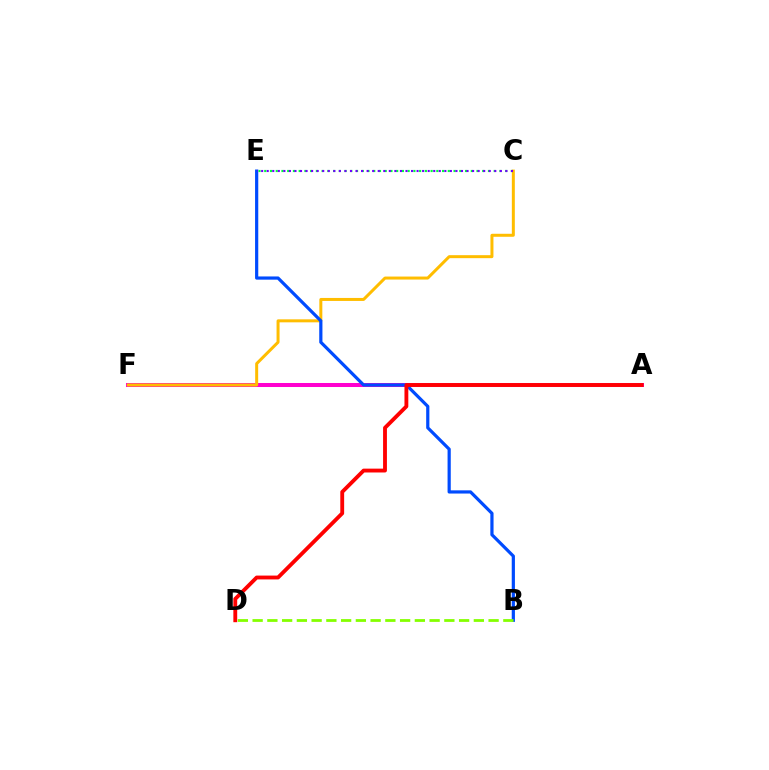{('A', 'F'): [{'color': '#00fff6', 'line_style': 'dashed', 'thickness': 2.78}, {'color': '#ff00cf', 'line_style': 'solid', 'thickness': 2.89}], ('C', 'F'): [{'color': '#ffbd00', 'line_style': 'solid', 'thickness': 2.16}], ('B', 'E'): [{'color': '#004bff', 'line_style': 'solid', 'thickness': 2.31}], ('C', 'E'): [{'color': '#00ff39', 'line_style': 'dotted', 'thickness': 1.56}, {'color': '#7200ff', 'line_style': 'dotted', 'thickness': 1.51}], ('A', 'D'): [{'color': '#ff0000', 'line_style': 'solid', 'thickness': 2.77}], ('B', 'D'): [{'color': '#84ff00', 'line_style': 'dashed', 'thickness': 2.0}]}